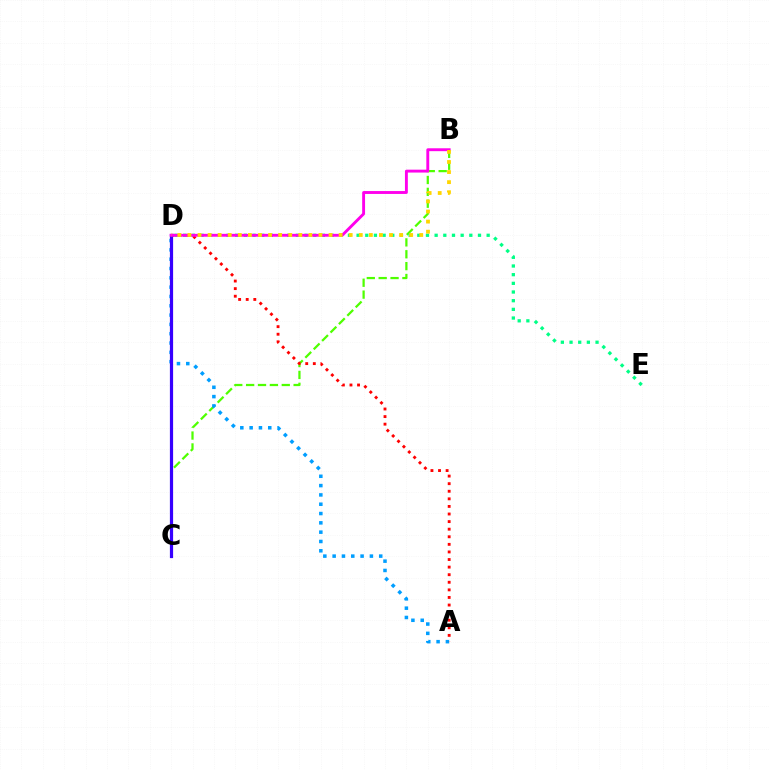{('B', 'C'): [{'color': '#4fff00', 'line_style': 'dashed', 'thickness': 1.61}], ('A', 'D'): [{'color': '#009eff', 'line_style': 'dotted', 'thickness': 2.53}, {'color': '#ff0000', 'line_style': 'dotted', 'thickness': 2.06}], ('D', 'E'): [{'color': '#00ff86', 'line_style': 'dotted', 'thickness': 2.36}], ('C', 'D'): [{'color': '#3700ff', 'line_style': 'solid', 'thickness': 2.3}], ('B', 'D'): [{'color': '#ff00ed', 'line_style': 'solid', 'thickness': 2.08}, {'color': '#ffd500', 'line_style': 'dotted', 'thickness': 2.74}]}